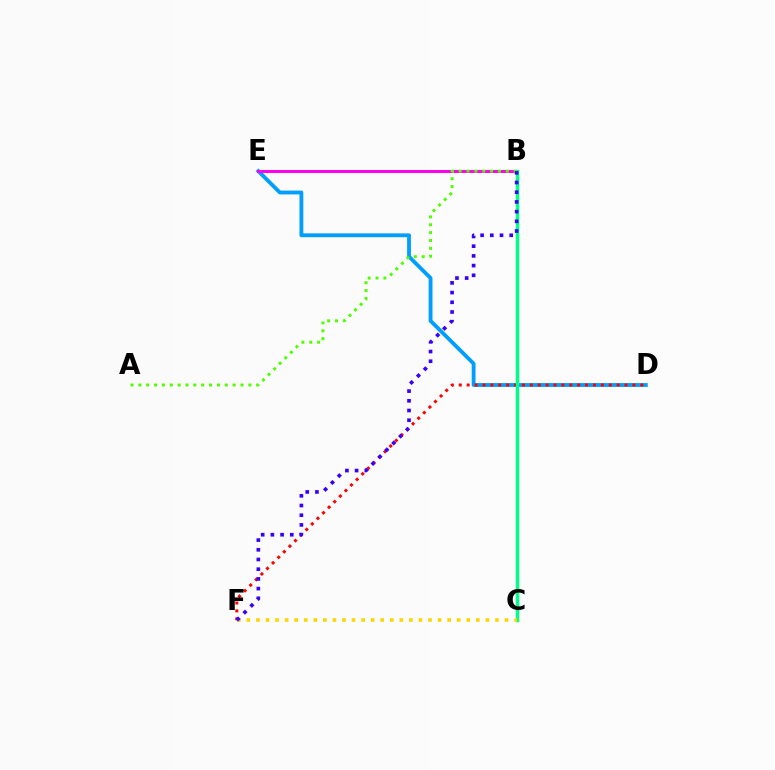{('D', 'E'): [{'color': '#009eff', 'line_style': 'solid', 'thickness': 2.76}], ('D', 'F'): [{'color': '#ff0000', 'line_style': 'dotted', 'thickness': 2.14}], ('B', 'E'): [{'color': '#ff00ed', 'line_style': 'solid', 'thickness': 2.13}], ('B', 'C'): [{'color': '#00ff86', 'line_style': 'solid', 'thickness': 2.49}], ('A', 'B'): [{'color': '#4fff00', 'line_style': 'dotted', 'thickness': 2.13}], ('C', 'F'): [{'color': '#ffd500', 'line_style': 'dotted', 'thickness': 2.6}], ('B', 'F'): [{'color': '#3700ff', 'line_style': 'dotted', 'thickness': 2.64}]}